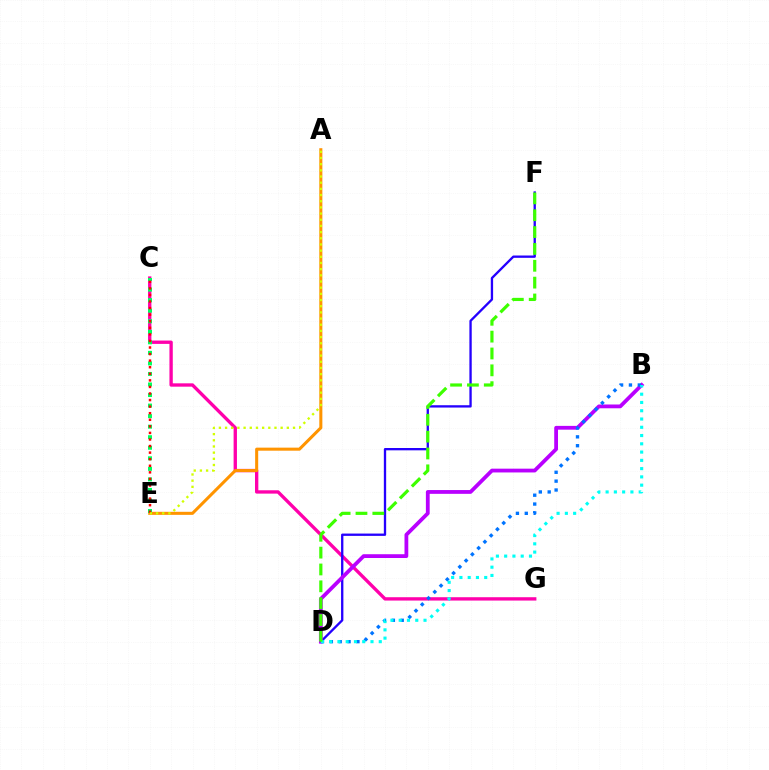{('C', 'G'): [{'color': '#ff00ac', 'line_style': 'solid', 'thickness': 2.41}], ('D', 'F'): [{'color': '#2500ff', 'line_style': 'solid', 'thickness': 1.67}, {'color': '#3dff00', 'line_style': 'dashed', 'thickness': 2.29}], ('B', 'D'): [{'color': '#b900ff', 'line_style': 'solid', 'thickness': 2.73}, {'color': '#0074ff', 'line_style': 'dotted', 'thickness': 2.41}, {'color': '#00fff6', 'line_style': 'dotted', 'thickness': 2.25}], ('A', 'E'): [{'color': '#ff9400', 'line_style': 'solid', 'thickness': 2.2}, {'color': '#d1ff00', 'line_style': 'dotted', 'thickness': 1.68}], ('C', 'E'): [{'color': '#00ff5c', 'line_style': 'dotted', 'thickness': 2.86}, {'color': '#ff0000', 'line_style': 'dotted', 'thickness': 1.79}]}